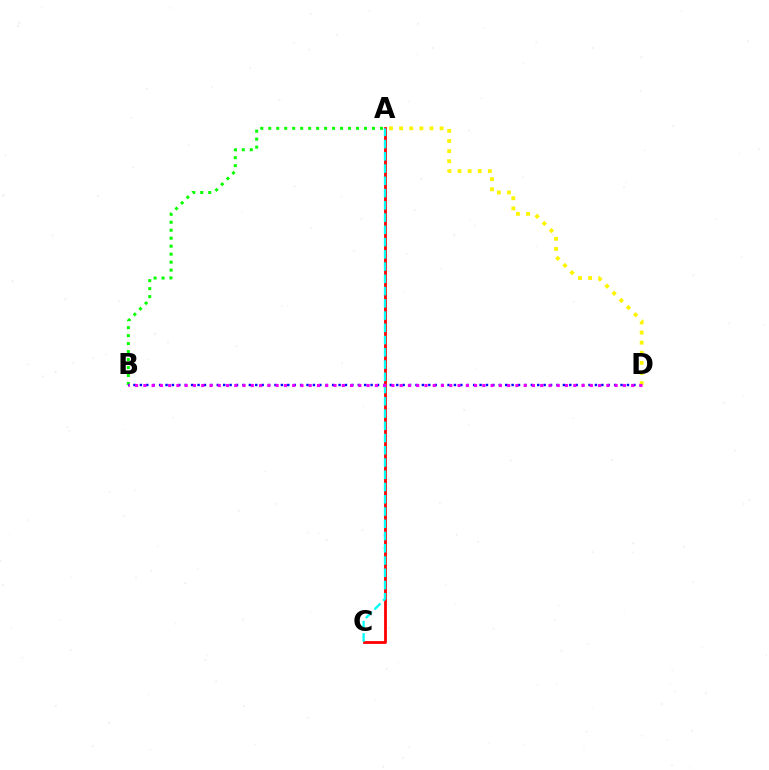{('A', 'B'): [{'color': '#08ff00', 'line_style': 'dotted', 'thickness': 2.17}], ('A', 'C'): [{'color': '#ff0000', 'line_style': 'solid', 'thickness': 2.01}, {'color': '#00fff6', 'line_style': 'dashed', 'thickness': 1.66}], ('B', 'D'): [{'color': '#0010ff', 'line_style': 'dotted', 'thickness': 1.74}, {'color': '#ee00ff', 'line_style': 'dotted', 'thickness': 2.25}], ('A', 'D'): [{'color': '#fcf500', 'line_style': 'dotted', 'thickness': 2.75}]}